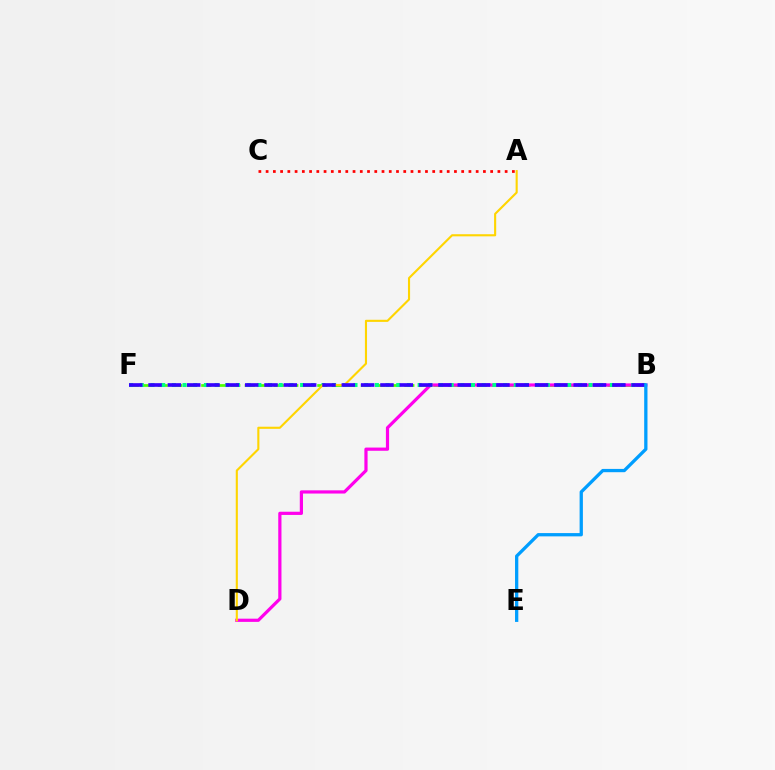{('A', 'C'): [{'color': '#ff0000', 'line_style': 'dotted', 'thickness': 1.97}], ('B', 'F'): [{'color': '#4fff00', 'line_style': 'dashed', 'thickness': 1.97}, {'color': '#00ff86', 'line_style': 'dotted', 'thickness': 2.9}, {'color': '#3700ff', 'line_style': 'dashed', 'thickness': 2.63}], ('B', 'D'): [{'color': '#ff00ed', 'line_style': 'solid', 'thickness': 2.31}], ('A', 'D'): [{'color': '#ffd500', 'line_style': 'solid', 'thickness': 1.52}], ('B', 'E'): [{'color': '#009eff', 'line_style': 'solid', 'thickness': 2.36}]}